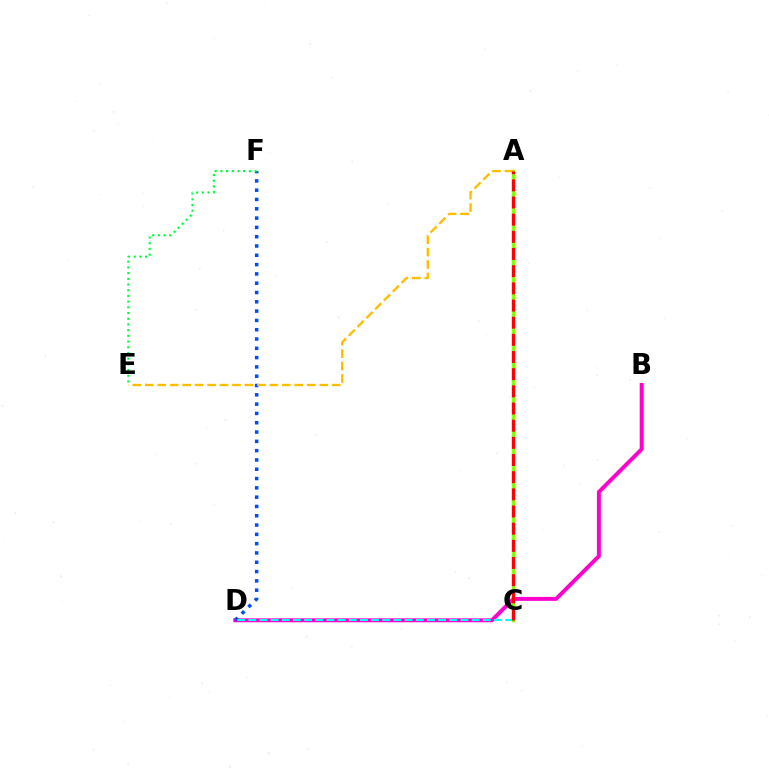{('A', 'C'): [{'color': '#7200ff', 'line_style': 'solid', 'thickness': 2.11}, {'color': '#84ff00', 'line_style': 'solid', 'thickness': 2.44}, {'color': '#ff0000', 'line_style': 'dashed', 'thickness': 2.33}], ('B', 'D'): [{'color': '#ff00cf', 'line_style': 'solid', 'thickness': 2.85}], ('D', 'F'): [{'color': '#004bff', 'line_style': 'dotted', 'thickness': 2.53}], ('E', 'F'): [{'color': '#00ff39', 'line_style': 'dotted', 'thickness': 1.55}], ('C', 'D'): [{'color': '#00fff6', 'line_style': 'dashed', 'thickness': 1.52}], ('A', 'E'): [{'color': '#ffbd00', 'line_style': 'dashed', 'thickness': 1.69}]}